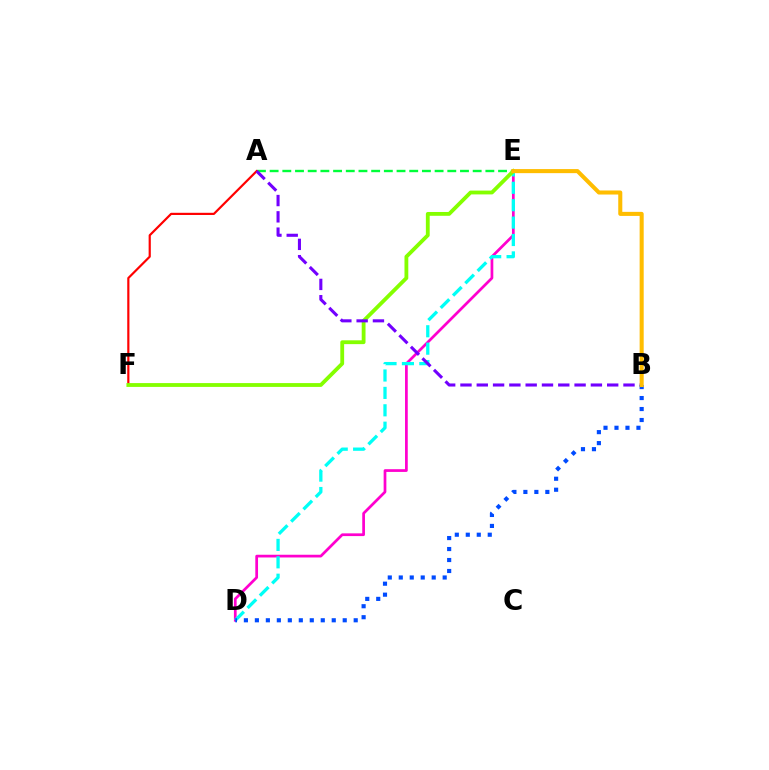{('A', 'E'): [{'color': '#00ff39', 'line_style': 'dashed', 'thickness': 1.72}], ('D', 'E'): [{'color': '#ff00cf', 'line_style': 'solid', 'thickness': 1.96}, {'color': '#00fff6', 'line_style': 'dashed', 'thickness': 2.36}], ('A', 'F'): [{'color': '#ff0000', 'line_style': 'solid', 'thickness': 1.57}], ('E', 'F'): [{'color': '#84ff00', 'line_style': 'solid', 'thickness': 2.75}], ('A', 'B'): [{'color': '#7200ff', 'line_style': 'dashed', 'thickness': 2.21}], ('B', 'D'): [{'color': '#004bff', 'line_style': 'dotted', 'thickness': 2.98}], ('B', 'E'): [{'color': '#ffbd00', 'line_style': 'solid', 'thickness': 2.92}]}